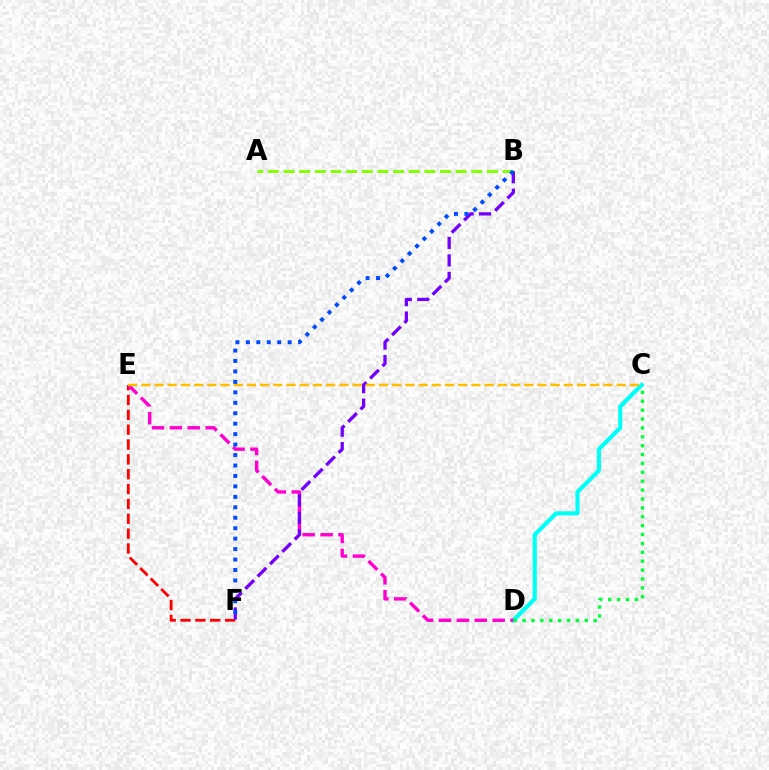{('E', 'F'): [{'color': '#ff0000', 'line_style': 'dashed', 'thickness': 2.02}], ('C', 'D'): [{'color': '#00fff6', 'line_style': 'solid', 'thickness': 2.97}, {'color': '#00ff39', 'line_style': 'dotted', 'thickness': 2.41}], ('D', 'E'): [{'color': '#ff00cf', 'line_style': 'dashed', 'thickness': 2.43}], ('A', 'B'): [{'color': '#84ff00', 'line_style': 'dashed', 'thickness': 2.12}], ('B', 'F'): [{'color': '#7200ff', 'line_style': 'dashed', 'thickness': 2.37}, {'color': '#004bff', 'line_style': 'dotted', 'thickness': 2.84}], ('C', 'E'): [{'color': '#ffbd00', 'line_style': 'dashed', 'thickness': 1.79}]}